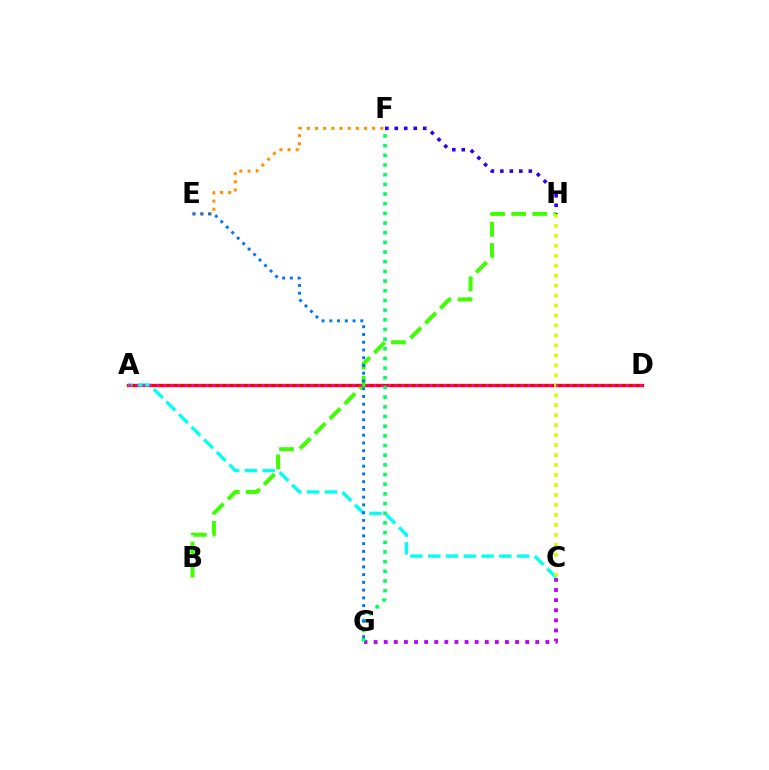{('C', 'G'): [{'color': '#b900ff', 'line_style': 'dotted', 'thickness': 2.75}], ('E', 'F'): [{'color': '#ff9400', 'line_style': 'dotted', 'thickness': 2.21}], ('A', 'D'): [{'color': '#ff0000', 'line_style': 'solid', 'thickness': 2.36}, {'color': '#ff00ac', 'line_style': 'dotted', 'thickness': 1.9}], ('A', 'C'): [{'color': '#00fff6', 'line_style': 'dashed', 'thickness': 2.42}], ('F', 'H'): [{'color': '#2500ff', 'line_style': 'dotted', 'thickness': 2.58}], ('F', 'G'): [{'color': '#00ff5c', 'line_style': 'dotted', 'thickness': 2.63}], ('B', 'H'): [{'color': '#3dff00', 'line_style': 'dashed', 'thickness': 2.87}], ('C', 'H'): [{'color': '#d1ff00', 'line_style': 'dotted', 'thickness': 2.71}], ('E', 'G'): [{'color': '#0074ff', 'line_style': 'dotted', 'thickness': 2.1}]}